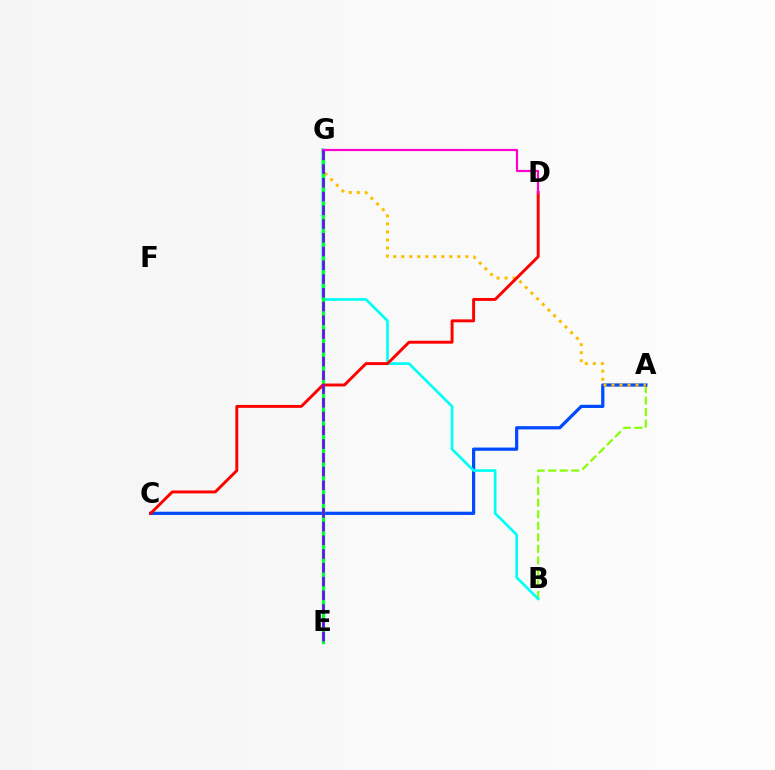{('A', 'B'): [{'color': '#84ff00', 'line_style': 'dashed', 'thickness': 1.57}], ('A', 'C'): [{'color': '#004bff', 'line_style': 'solid', 'thickness': 2.33}], ('A', 'G'): [{'color': '#ffbd00', 'line_style': 'dotted', 'thickness': 2.18}], ('B', 'G'): [{'color': '#00fff6', 'line_style': 'solid', 'thickness': 1.93}], ('E', 'G'): [{'color': '#00ff39', 'line_style': 'solid', 'thickness': 2.38}, {'color': '#7200ff', 'line_style': 'dashed', 'thickness': 1.87}], ('C', 'D'): [{'color': '#ff0000', 'line_style': 'solid', 'thickness': 2.11}], ('D', 'G'): [{'color': '#ff00cf', 'line_style': 'solid', 'thickness': 1.57}]}